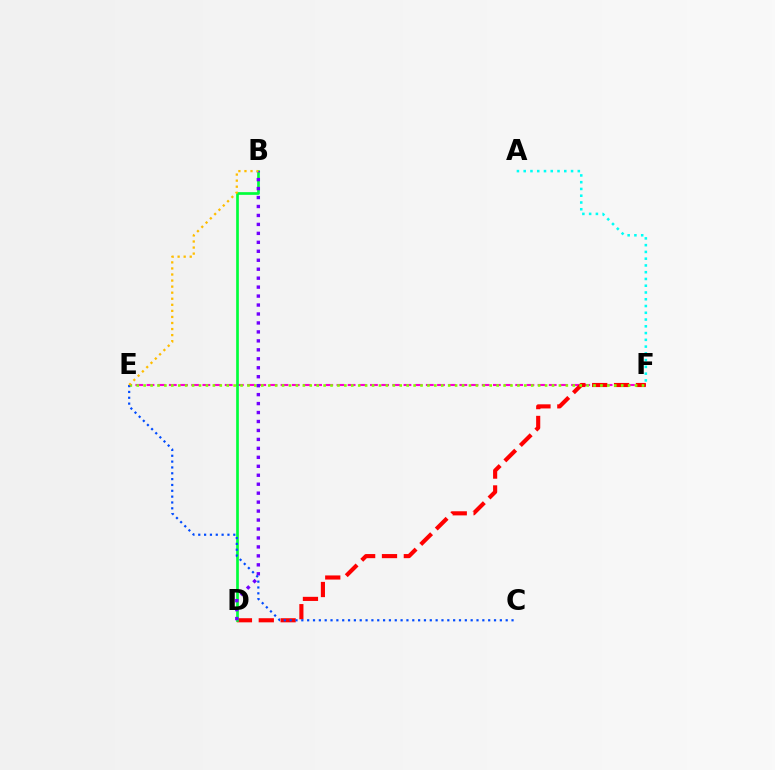{('E', 'F'): [{'color': '#ff00cf', 'line_style': 'dashed', 'thickness': 1.52}, {'color': '#84ff00', 'line_style': 'dotted', 'thickness': 1.88}], ('D', 'F'): [{'color': '#ff0000', 'line_style': 'dashed', 'thickness': 2.97}], ('B', 'D'): [{'color': '#00ff39', 'line_style': 'solid', 'thickness': 1.94}, {'color': '#7200ff', 'line_style': 'dotted', 'thickness': 2.43}], ('A', 'F'): [{'color': '#00fff6', 'line_style': 'dotted', 'thickness': 1.84}], ('C', 'E'): [{'color': '#004bff', 'line_style': 'dotted', 'thickness': 1.59}], ('B', 'E'): [{'color': '#ffbd00', 'line_style': 'dotted', 'thickness': 1.65}]}